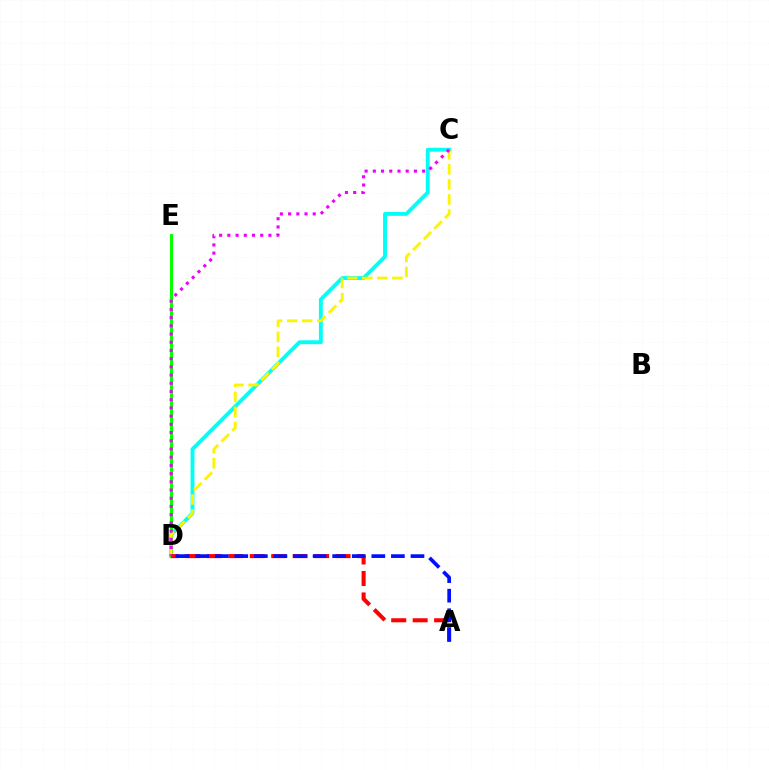{('C', 'D'): [{'color': '#00fff6', 'line_style': 'solid', 'thickness': 2.79}, {'color': '#fcf500', 'line_style': 'dashed', 'thickness': 2.04}, {'color': '#ee00ff', 'line_style': 'dotted', 'thickness': 2.23}], ('D', 'E'): [{'color': '#08ff00', 'line_style': 'solid', 'thickness': 2.2}], ('A', 'D'): [{'color': '#ff0000', 'line_style': 'dashed', 'thickness': 2.91}, {'color': '#0010ff', 'line_style': 'dashed', 'thickness': 2.66}]}